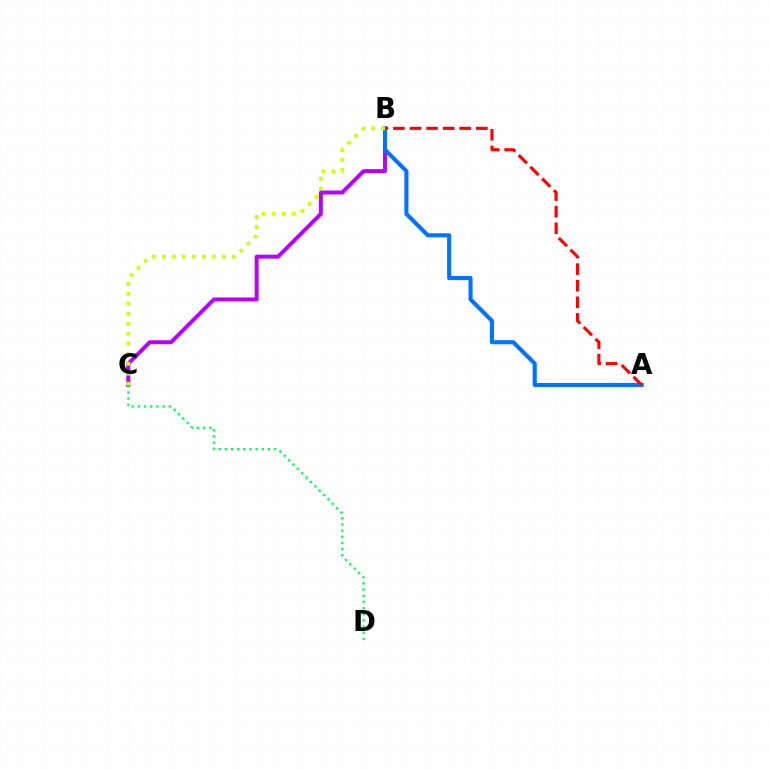{('B', 'C'): [{'color': '#b900ff', 'line_style': 'solid', 'thickness': 2.85}, {'color': '#d1ff00', 'line_style': 'dotted', 'thickness': 2.72}], ('A', 'B'): [{'color': '#0074ff', 'line_style': 'solid', 'thickness': 2.96}, {'color': '#ff0000', 'line_style': 'dashed', 'thickness': 2.25}], ('C', 'D'): [{'color': '#00ff5c', 'line_style': 'dotted', 'thickness': 1.67}]}